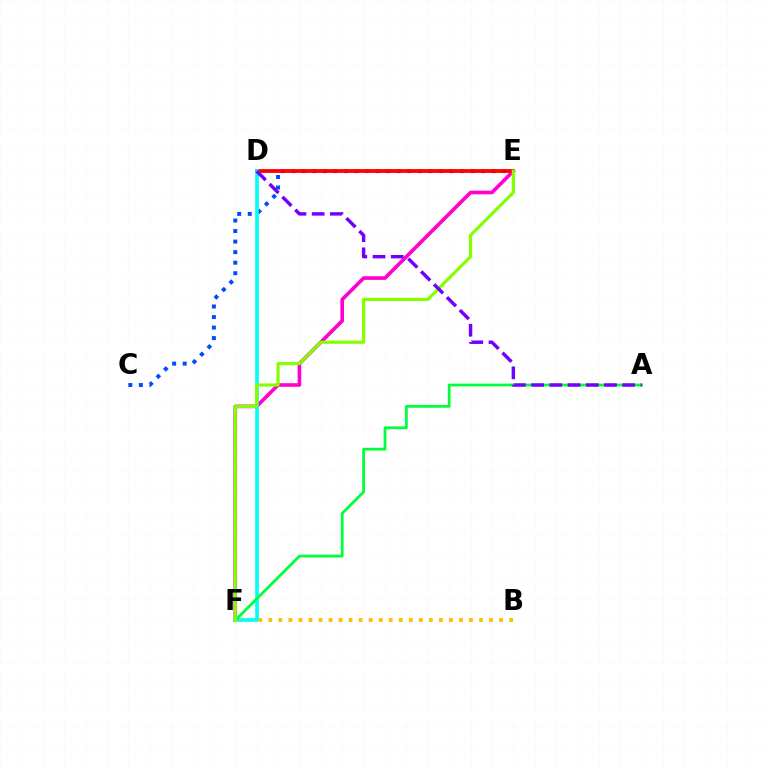{('B', 'F'): [{'color': '#ffbd00', 'line_style': 'dotted', 'thickness': 2.73}], ('C', 'E'): [{'color': '#004bff', 'line_style': 'dotted', 'thickness': 2.86}], ('E', 'F'): [{'color': '#ff00cf', 'line_style': 'solid', 'thickness': 2.62}, {'color': '#84ff00', 'line_style': 'solid', 'thickness': 2.28}], ('D', 'E'): [{'color': '#ff0000', 'line_style': 'solid', 'thickness': 2.73}], ('D', 'F'): [{'color': '#00fff6', 'line_style': 'solid', 'thickness': 2.63}], ('A', 'F'): [{'color': '#00ff39', 'line_style': 'solid', 'thickness': 1.98}], ('A', 'D'): [{'color': '#7200ff', 'line_style': 'dashed', 'thickness': 2.47}]}